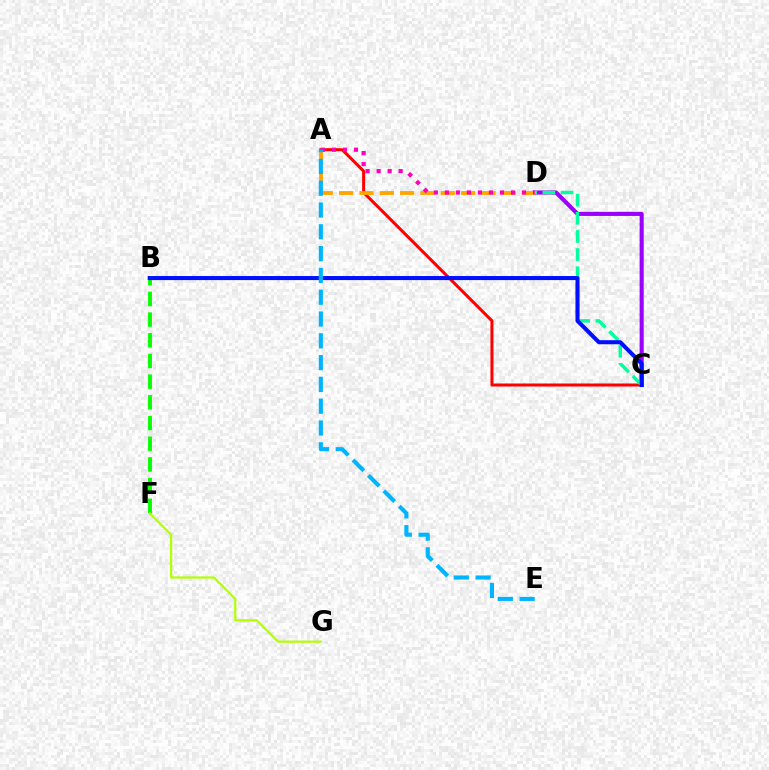{('A', 'C'): [{'color': '#ff0000', 'line_style': 'solid', 'thickness': 2.17}], ('C', 'D'): [{'color': '#9b00ff', 'line_style': 'solid', 'thickness': 2.95}, {'color': '#00ff9d', 'line_style': 'dashed', 'thickness': 2.46}], ('B', 'F'): [{'color': '#08ff00', 'line_style': 'dashed', 'thickness': 2.81}], ('B', 'C'): [{'color': '#0010ff', 'line_style': 'solid', 'thickness': 2.92}], ('A', 'D'): [{'color': '#ffa500', 'line_style': 'dashed', 'thickness': 2.76}, {'color': '#ff00bd', 'line_style': 'dotted', 'thickness': 2.99}], ('F', 'G'): [{'color': '#b3ff00', 'line_style': 'solid', 'thickness': 1.58}], ('A', 'E'): [{'color': '#00b5ff', 'line_style': 'dashed', 'thickness': 2.96}]}